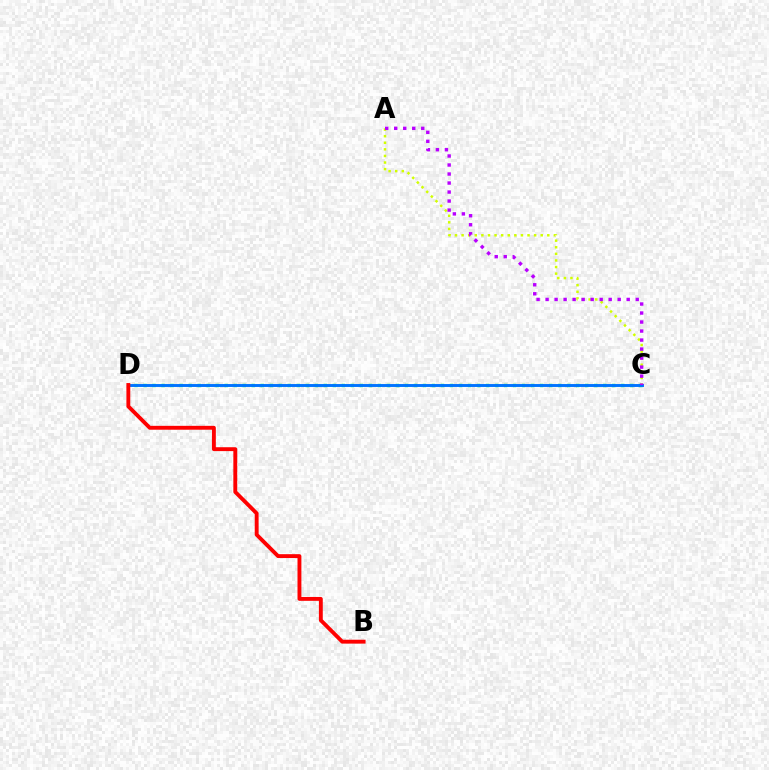{('C', 'D'): [{'color': '#00ff5c', 'line_style': 'dotted', 'thickness': 2.45}, {'color': '#0074ff', 'line_style': 'solid', 'thickness': 2.1}], ('A', 'C'): [{'color': '#d1ff00', 'line_style': 'dotted', 'thickness': 1.79}, {'color': '#b900ff', 'line_style': 'dotted', 'thickness': 2.45}], ('B', 'D'): [{'color': '#ff0000', 'line_style': 'solid', 'thickness': 2.79}]}